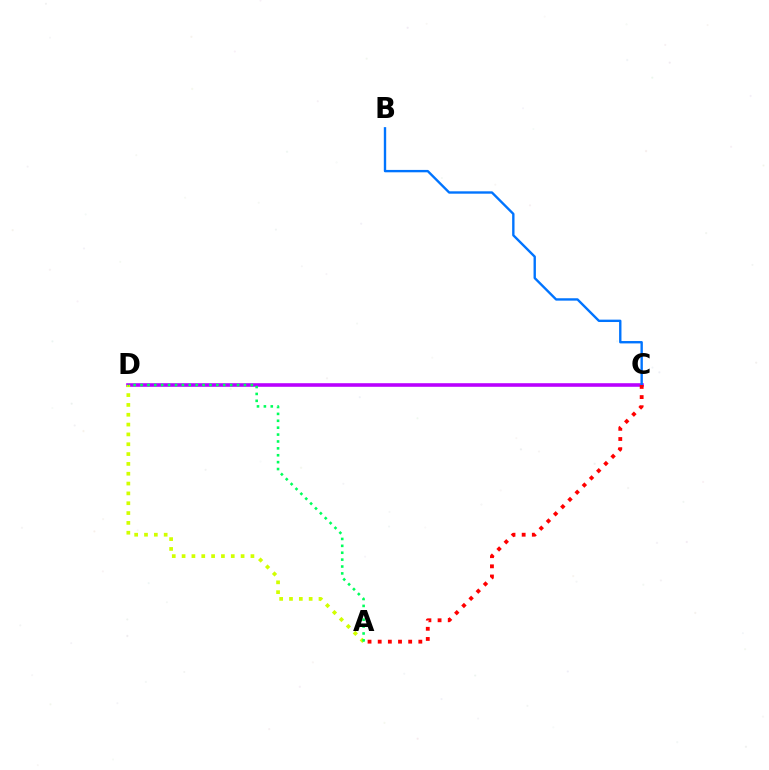{('C', 'D'): [{'color': '#b900ff', 'line_style': 'solid', 'thickness': 2.58}], ('B', 'C'): [{'color': '#0074ff', 'line_style': 'solid', 'thickness': 1.71}], ('A', 'C'): [{'color': '#ff0000', 'line_style': 'dotted', 'thickness': 2.76}], ('A', 'D'): [{'color': '#d1ff00', 'line_style': 'dotted', 'thickness': 2.67}, {'color': '#00ff5c', 'line_style': 'dotted', 'thickness': 1.87}]}